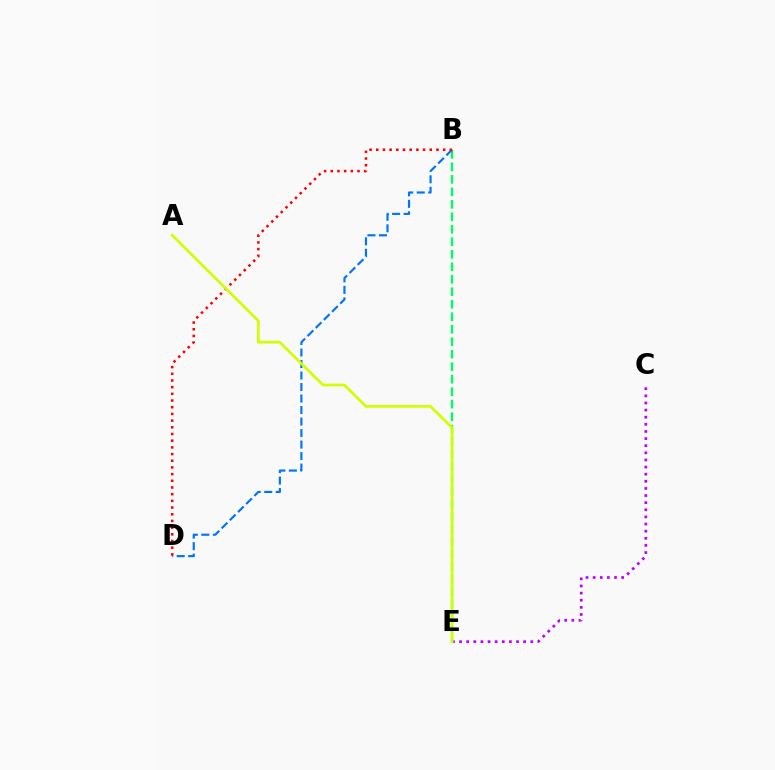{('C', 'E'): [{'color': '#b900ff', 'line_style': 'dotted', 'thickness': 1.94}], ('B', 'E'): [{'color': '#00ff5c', 'line_style': 'dashed', 'thickness': 1.7}], ('B', 'D'): [{'color': '#0074ff', 'line_style': 'dashed', 'thickness': 1.56}, {'color': '#ff0000', 'line_style': 'dotted', 'thickness': 1.82}], ('A', 'E'): [{'color': '#d1ff00', 'line_style': 'solid', 'thickness': 1.95}]}